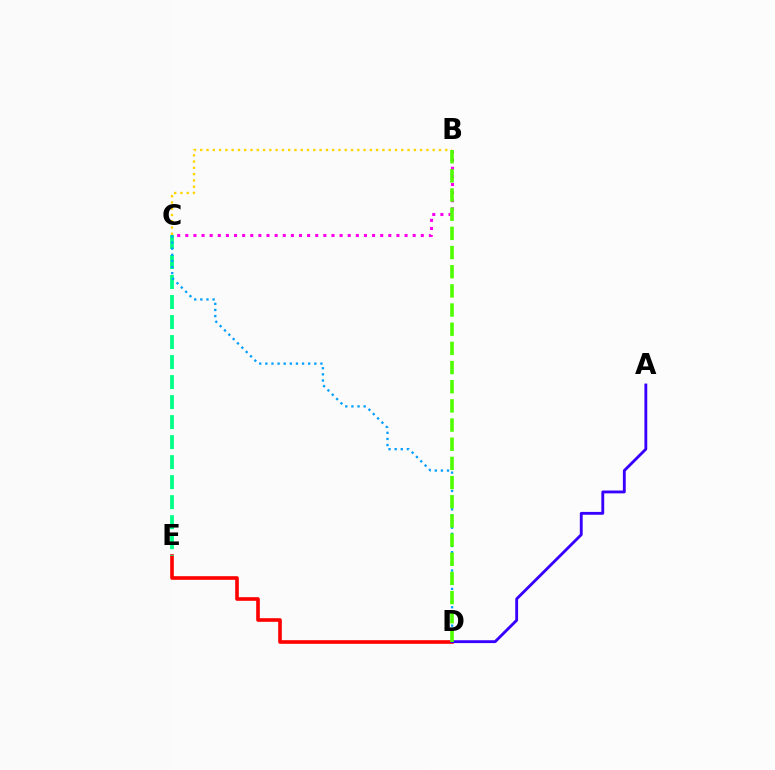{('D', 'E'): [{'color': '#ff0000', 'line_style': 'solid', 'thickness': 2.61}], ('C', 'E'): [{'color': '#00ff86', 'line_style': 'dashed', 'thickness': 2.72}], ('C', 'D'): [{'color': '#009eff', 'line_style': 'dotted', 'thickness': 1.66}], ('B', 'C'): [{'color': '#ffd500', 'line_style': 'dotted', 'thickness': 1.71}, {'color': '#ff00ed', 'line_style': 'dotted', 'thickness': 2.21}], ('A', 'D'): [{'color': '#3700ff', 'line_style': 'solid', 'thickness': 2.05}], ('B', 'D'): [{'color': '#4fff00', 'line_style': 'dashed', 'thickness': 2.6}]}